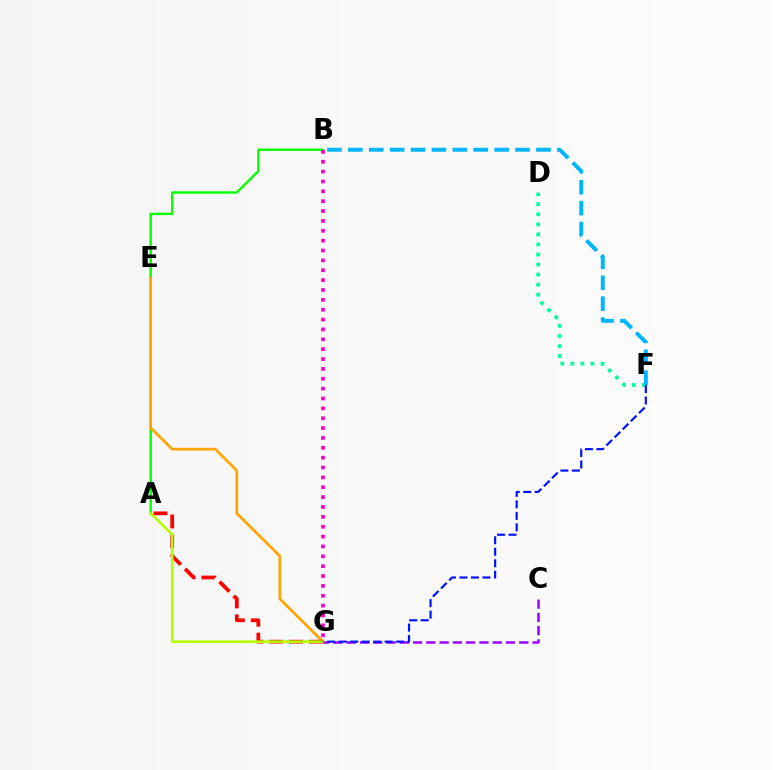{('A', 'B'): [{'color': '#08ff00', 'line_style': 'solid', 'thickness': 1.73}], ('E', 'G'): [{'color': '#ffa500', 'line_style': 'solid', 'thickness': 1.96}], ('B', 'G'): [{'color': '#ff00bd', 'line_style': 'dotted', 'thickness': 2.68}], ('A', 'G'): [{'color': '#ff0000', 'line_style': 'dashed', 'thickness': 2.7}, {'color': '#b3ff00', 'line_style': 'solid', 'thickness': 1.89}], ('D', 'F'): [{'color': '#00ff9d', 'line_style': 'dotted', 'thickness': 2.73}], ('C', 'G'): [{'color': '#9b00ff', 'line_style': 'dashed', 'thickness': 1.8}], ('B', 'F'): [{'color': '#00b5ff', 'line_style': 'dashed', 'thickness': 2.84}], ('F', 'G'): [{'color': '#0010ff', 'line_style': 'dashed', 'thickness': 1.56}]}